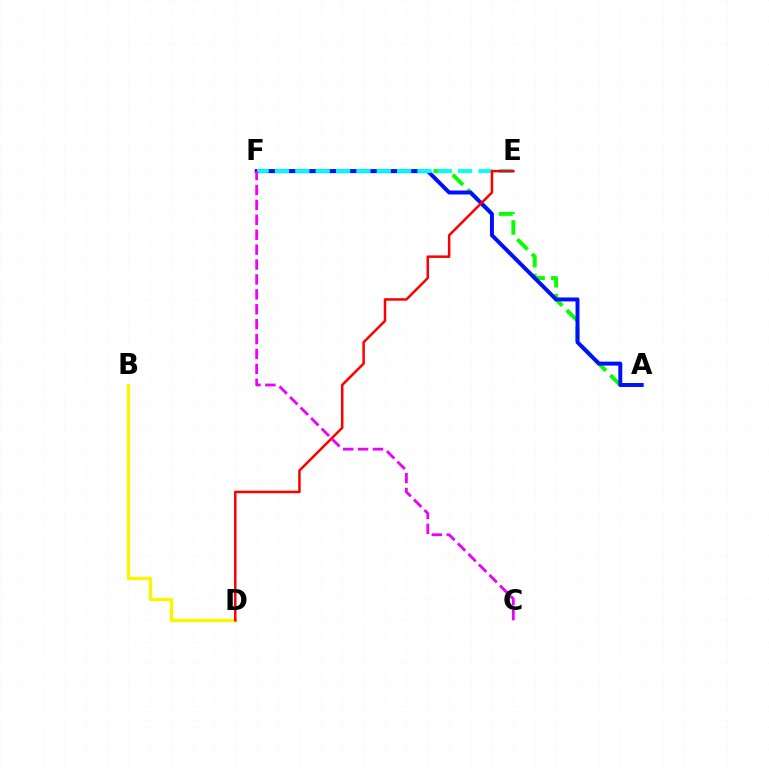{('A', 'F'): [{'color': '#08ff00', 'line_style': 'dashed', 'thickness': 2.82}, {'color': '#0010ff', 'line_style': 'solid', 'thickness': 2.85}], ('B', 'D'): [{'color': '#fcf500', 'line_style': 'solid', 'thickness': 2.43}], ('E', 'F'): [{'color': '#00fff6', 'line_style': 'dashed', 'thickness': 2.77}], ('D', 'E'): [{'color': '#ff0000', 'line_style': 'solid', 'thickness': 1.81}], ('C', 'F'): [{'color': '#ee00ff', 'line_style': 'dashed', 'thickness': 2.03}]}